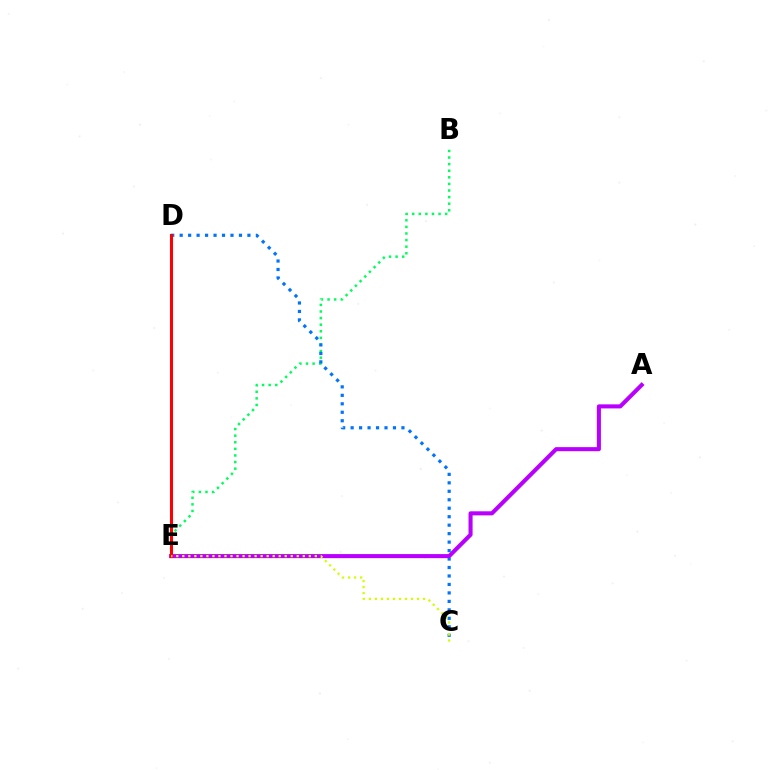{('B', 'E'): [{'color': '#00ff5c', 'line_style': 'dotted', 'thickness': 1.79}], ('C', 'D'): [{'color': '#0074ff', 'line_style': 'dotted', 'thickness': 2.3}], ('A', 'E'): [{'color': '#b900ff', 'line_style': 'solid', 'thickness': 2.93}], ('D', 'E'): [{'color': '#ff0000', 'line_style': 'solid', 'thickness': 2.19}], ('C', 'E'): [{'color': '#d1ff00', 'line_style': 'dotted', 'thickness': 1.64}]}